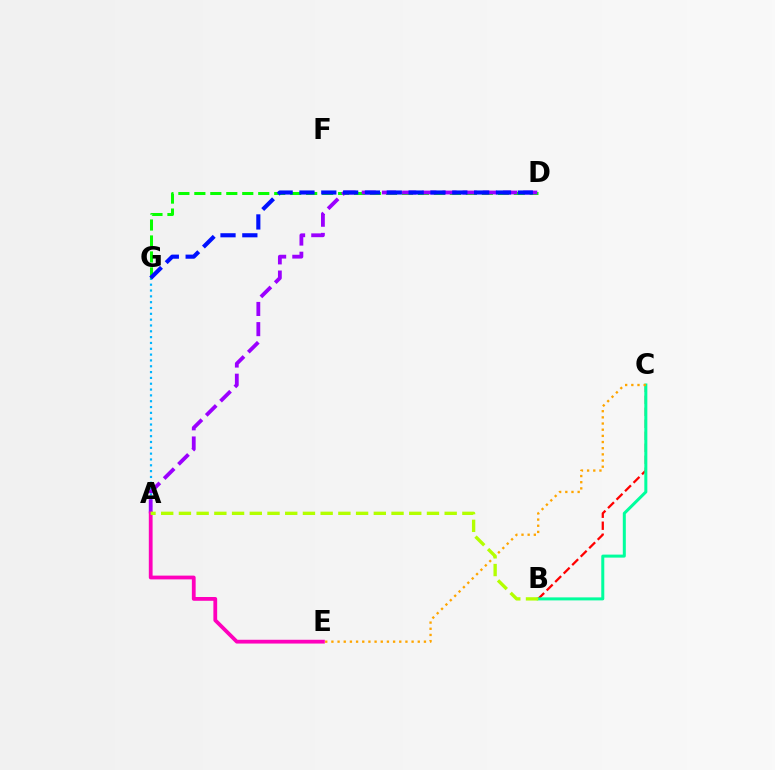{('A', 'G'): [{'color': '#00b5ff', 'line_style': 'dotted', 'thickness': 1.58}], ('D', 'G'): [{'color': '#08ff00', 'line_style': 'dashed', 'thickness': 2.17}, {'color': '#0010ff', 'line_style': 'dashed', 'thickness': 2.97}], ('B', 'C'): [{'color': '#ff0000', 'line_style': 'dashed', 'thickness': 1.63}, {'color': '#00ff9d', 'line_style': 'solid', 'thickness': 2.17}], ('A', 'D'): [{'color': '#9b00ff', 'line_style': 'dashed', 'thickness': 2.74}], ('C', 'E'): [{'color': '#ffa500', 'line_style': 'dotted', 'thickness': 1.68}], ('A', 'E'): [{'color': '#ff00bd', 'line_style': 'solid', 'thickness': 2.72}], ('A', 'B'): [{'color': '#b3ff00', 'line_style': 'dashed', 'thickness': 2.41}]}